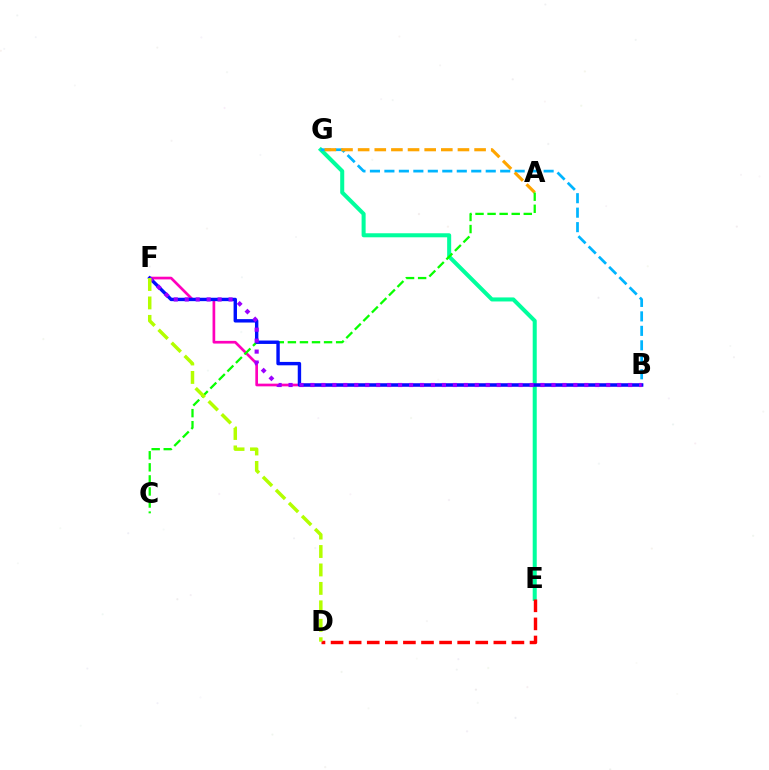{('E', 'G'): [{'color': '#00ff9d', 'line_style': 'solid', 'thickness': 2.91}], ('B', 'G'): [{'color': '#00b5ff', 'line_style': 'dashed', 'thickness': 1.97}], ('B', 'F'): [{'color': '#ff00bd', 'line_style': 'solid', 'thickness': 1.94}, {'color': '#0010ff', 'line_style': 'solid', 'thickness': 2.45}, {'color': '#9b00ff', 'line_style': 'dotted', 'thickness': 2.98}], ('A', 'G'): [{'color': '#ffa500', 'line_style': 'dashed', 'thickness': 2.26}], ('D', 'E'): [{'color': '#ff0000', 'line_style': 'dashed', 'thickness': 2.46}], ('A', 'C'): [{'color': '#08ff00', 'line_style': 'dashed', 'thickness': 1.64}], ('D', 'F'): [{'color': '#b3ff00', 'line_style': 'dashed', 'thickness': 2.51}]}